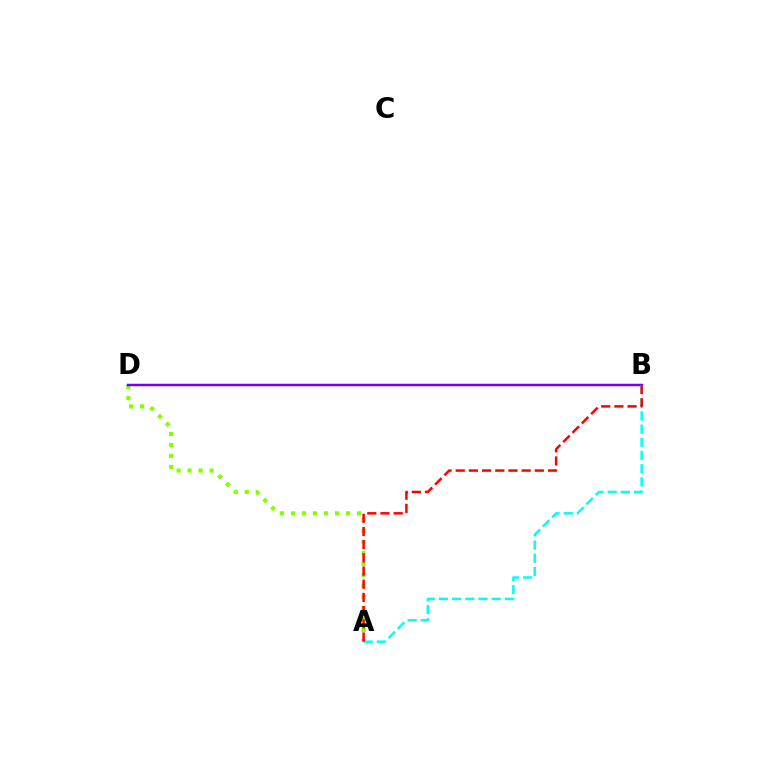{('A', 'D'): [{'color': '#84ff00', 'line_style': 'dotted', 'thickness': 2.99}], ('B', 'D'): [{'color': '#7200ff', 'line_style': 'solid', 'thickness': 1.78}], ('A', 'B'): [{'color': '#00fff6', 'line_style': 'dashed', 'thickness': 1.79}, {'color': '#ff0000', 'line_style': 'dashed', 'thickness': 1.79}]}